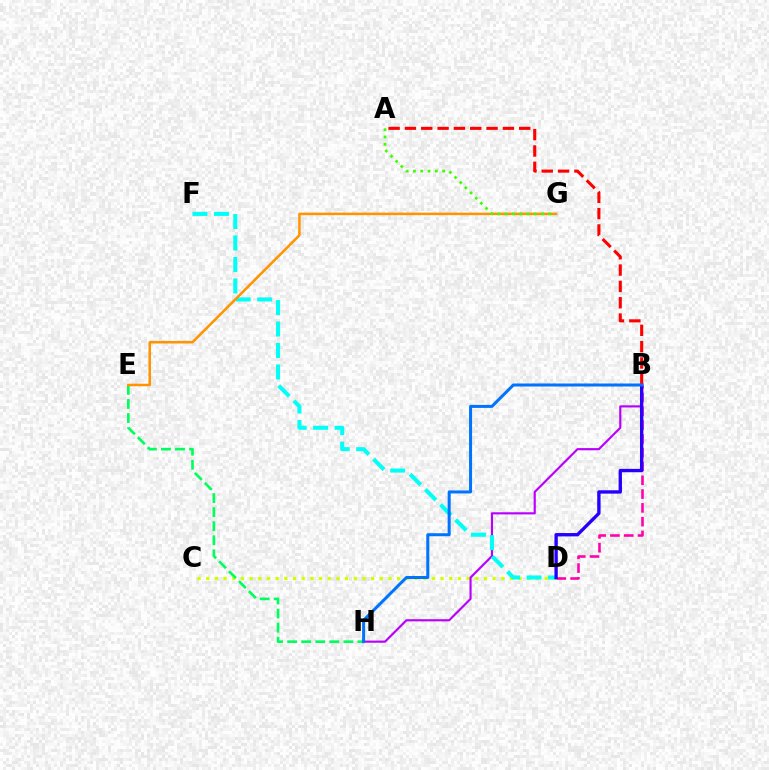{('C', 'D'): [{'color': '#d1ff00', 'line_style': 'dotted', 'thickness': 2.36}], ('B', 'H'): [{'color': '#b900ff', 'line_style': 'solid', 'thickness': 1.55}, {'color': '#0074ff', 'line_style': 'solid', 'thickness': 2.17}], ('D', 'F'): [{'color': '#00fff6', 'line_style': 'dashed', 'thickness': 2.92}], ('B', 'D'): [{'color': '#ff00ac', 'line_style': 'dashed', 'thickness': 1.87}, {'color': '#2500ff', 'line_style': 'solid', 'thickness': 2.42}], ('E', 'H'): [{'color': '#00ff5c', 'line_style': 'dashed', 'thickness': 1.91}], ('A', 'B'): [{'color': '#ff0000', 'line_style': 'dashed', 'thickness': 2.22}], ('E', 'G'): [{'color': '#ff9400', 'line_style': 'solid', 'thickness': 1.81}], ('A', 'G'): [{'color': '#3dff00', 'line_style': 'dotted', 'thickness': 1.98}]}